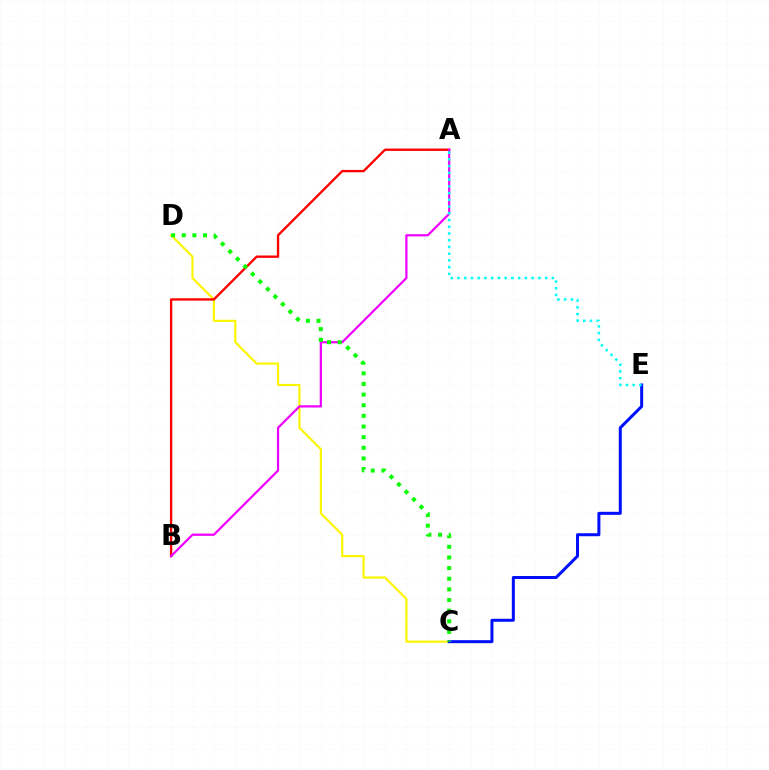{('C', 'D'): [{'color': '#fcf500', 'line_style': 'solid', 'thickness': 1.57}, {'color': '#08ff00', 'line_style': 'dotted', 'thickness': 2.89}], ('A', 'B'): [{'color': '#ff0000', 'line_style': 'solid', 'thickness': 1.69}, {'color': '#ee00ff', 'line_style': 'solid', 'thickness': 1.6}], ('C', 'E'): [{'color': '#0010ff', 'line_style': 'solid', 'thickness': 2.17}], ('A', 'E'): [{'color': '#00fff6', 'line_style': 'dotted', 'thickness': 1.83}]}